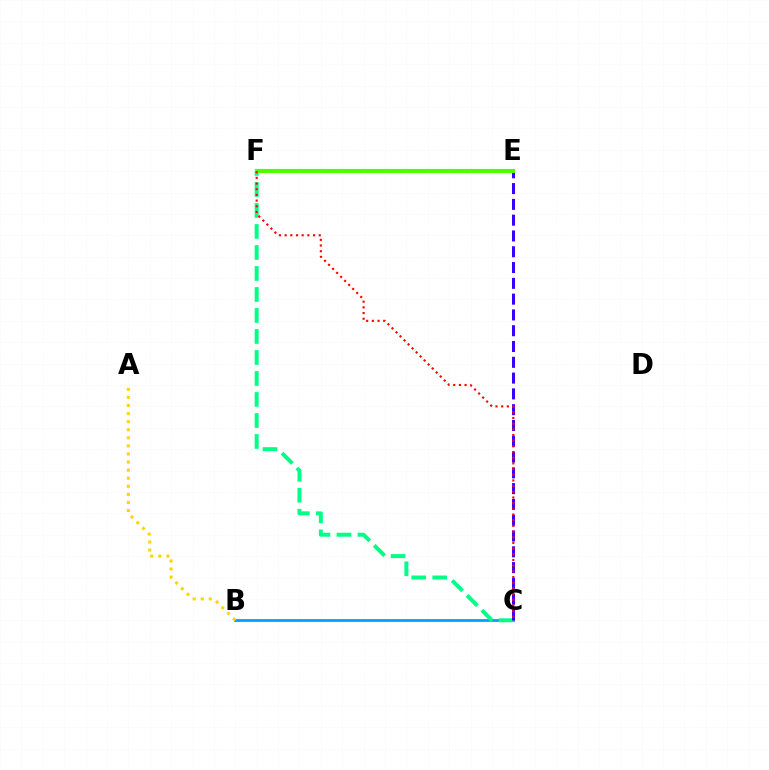{('B', 'C'): [{'color': '#009eff', 'line_style': 'solid', 'thickness': 1.98}], ('C', 'F'): [{'color': '#00ff86', 'line_style': 'dashed', 'thickness': 2.85}, {'color': '#ff0000', 'line_style': 'dotted', 'thickness': 1.54}], ('C', 'E'): [{'color': '#3700ff', 'line_style': 'dashed', 'thickness': 2.15}], ('E', 'F'): [{'color': '#ff00ed', 'line_style': 'dotted', 'thickness': 2.83}, {'color': '#4fff00', 'line_style': 'solid', 'thickness': 2.98}], ('A', 'B'): [{'color': '#ffd500', 'line_style': 'dotted', 'thickness': 2.19}]}